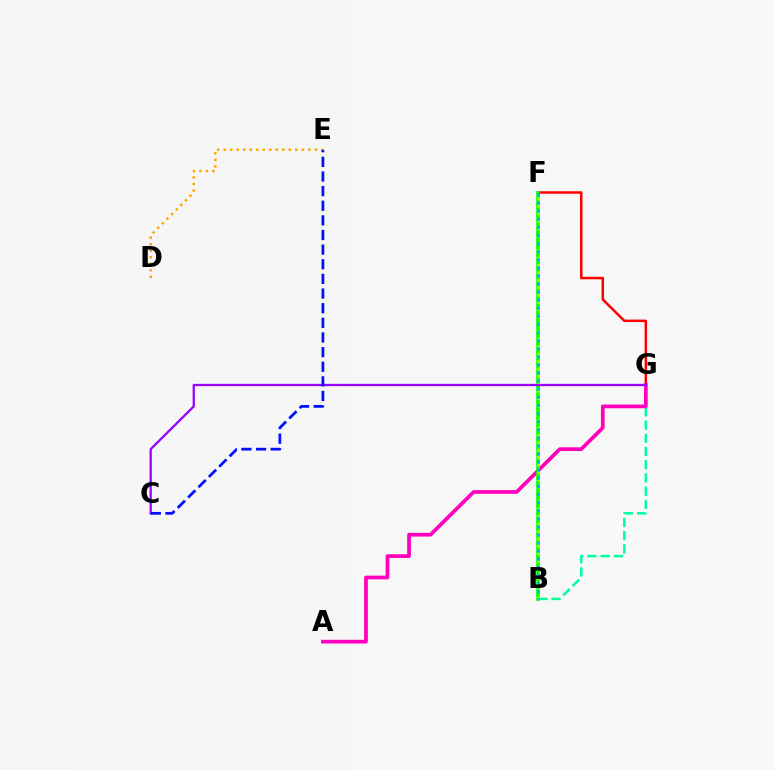{('B', 'G'): [{'color': '#00ff9d', 'line_style': 'dashed', 'thickness': 1.79}], ('F', 'G'): [{'color': '#ff0000', 'line_style': 'solid', 'thickness': 1.79}], ('A', 'G'): [{'color': '#ff00bd', 'line_style': 'solid', 'thickness': 2.68}], ('D', 'E'): [{'color': '#ffa500', 'line_style': 'dotted', 'thickness': 1.77}], ('B', 'F'): [{'color': '#08ff00', 'line_style': 'solid', 'thickness': 2.61}, {'color': '#b3ff00', 'line_style': 'dotted', 'thickness': 2.01}, {'color': '#00b5ff', 'line_style': 'dotted', 'thickness': 2.2}], ('C', 'G'): [{'color': '#9b00ff', 'line_style': 'solid', 'thickness': 1.64}], ('C', 'E'): [{'color': '#0010ff', 'line_style': 'dashed', 'thickness': 1.99}]}